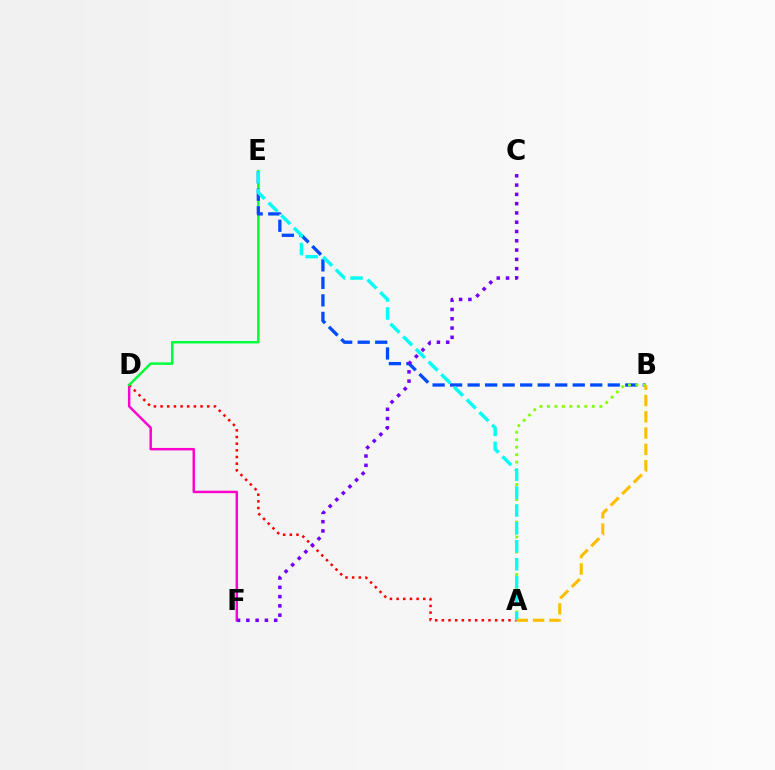{('D', 'F'): [{'color': '#ff00cf', 'line_style': 'solid', 'thickness': 1.77}], ('A', 'D'): [{'color': '#ff0000', 'line_style': 'dotted', 'thickness': 1.81}], ('D', 'E'): [{'color': '#00ff39', 'line_style': 'solid', 'thickness': 1.79}], ('B', 'E'): [{'color': '#004bff', 'line_style': 'dashed', 'thickness': 2.38}], ('A', 'B'): [{'color': '#84ff00', 'line_style': 'dotted', 'thickness': 2.04}, {'color': '#ffbd00', 'line_style': 'dashed', 'thickness': 2.21}], ('A', 'E'): [{'color': '#00fff6', 'line_style': 'dashed', 'thickness': 2.43}], ('C', 'F'): [{'color': '#7200ff', 'line_style': 'dotted', 'thickness': 2.52}]}